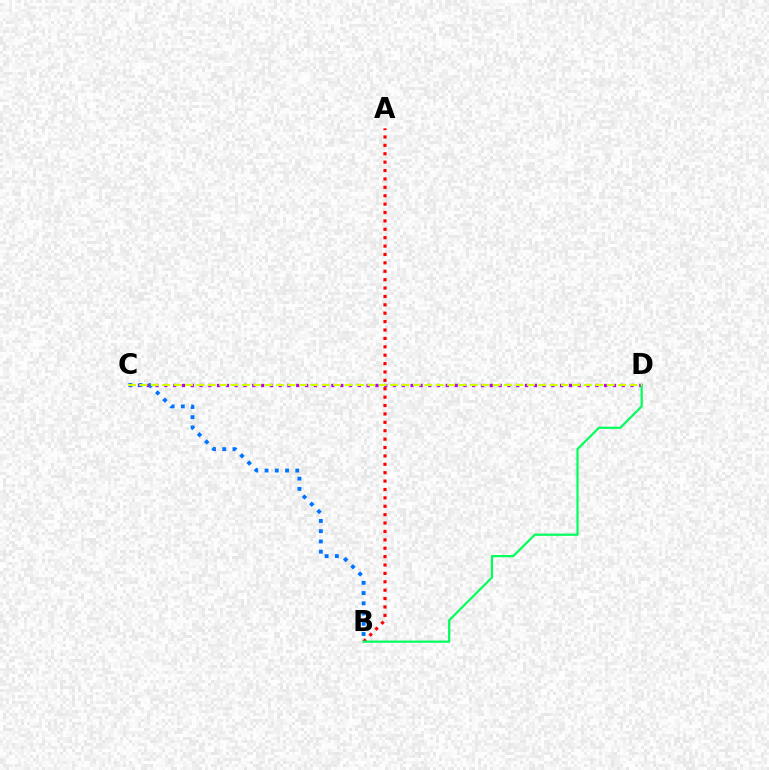{('C', 'D'): [{'color': '#b900ff', 'line_style': 'dotted', 'thickness': 2.39}, {'color': '#d1ff00', 'line_style': 'dashed', 'thickness': 1.55}], ('A', 'B'): [{'color': '#ff0000', 'line_style': 'dotted', 'thickness': 2.28}], ('B', 'C'): [{'color': '#0074ff', 'line_style': 'dotted', 'thickness': 2.78}], ('B', 'D'): [{'color': '#00ff5c', 'line_style': 'solid', 'thickness': 1.59}]}